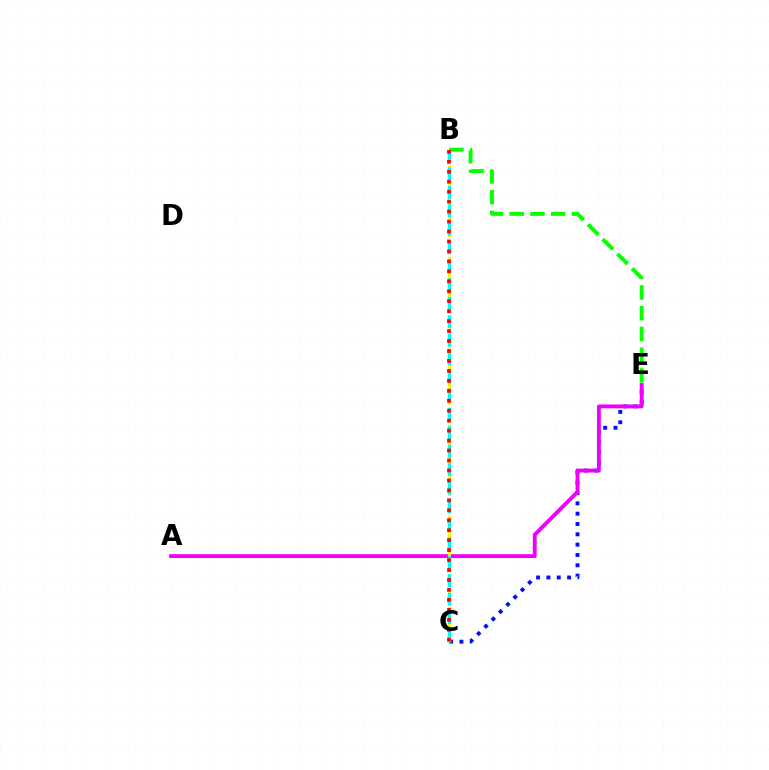{('C', 'E'): [{'color': '#0010ff', 'line_style': 'dotted', 'thickness': 2.8}], ('B', 'E'): [{'color': '#08ff00', 'line_style': 'dashed', 'thickness': 2.82}], ('A', 'E'): [{'color': '#ee00ff', 'line_style': 'solid', 'thickness': 2.77}], ('B', 'C'): [{'color': '#fcf500', 'line_style': 'dashed', 'thickness': 2.07}, {'color': '#00fff6', 'line_style': 'dashed', 'thickness': 2.51}, {'color': '#ff0000', 'line_style': 'dotted', 'thickness': 2.7}]}